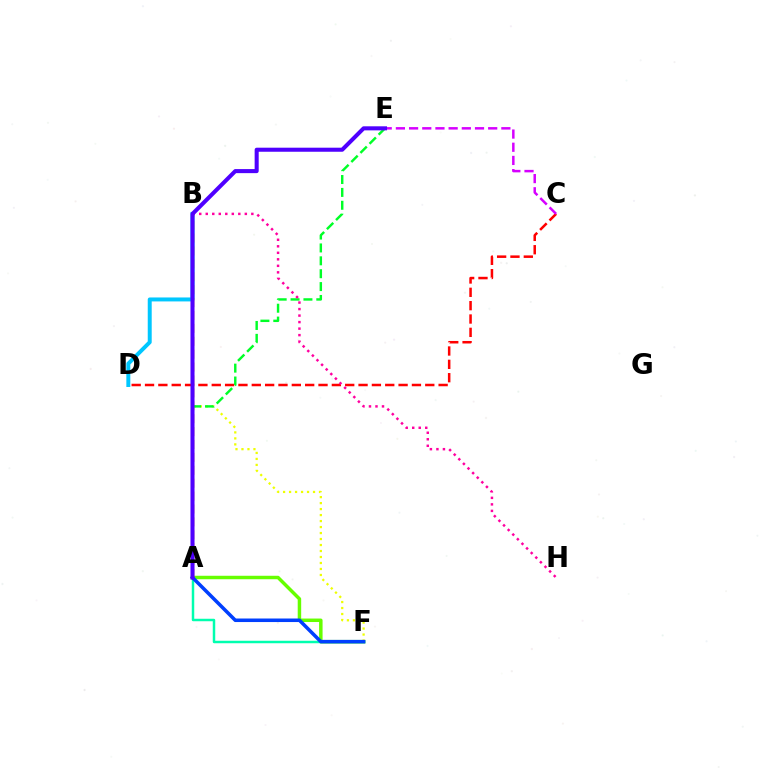{('A', 'F'): [{'color': '#00ffaf', 'line_style': 'solid', 'thickness': 1.78}, {'color': '#66ff00', 'line_style': 'solid', 'thickness': 2.5}, {'color': '#003fff', 'line_style': 'solid', 'thickness': 2.55}], ('C', 'D'): [{'color': '#ff0000', 'line_style': 'dashed', 'thickness': 1.81}], ('B', 'D'): [{'color': '#00c7ff', 'line_style': 'solid', 'thickness': 2.85}], ('A', 'B'): [{'color': '#ff8800', 'line_style': 'dashed', 'thickness': 1.75}], ('B', 'F'): [{'color': '#eeff00', 'line_style': 'dotted', 'thickness': 1.63}], ('C', 'E'): [{'color': '#d600ff', 'line_style': 'dashed', 'thickness': 1.79}], ('A', 'E'): [{'color': '#00ff27', 'line_style': 'dashed', 'thickness': 1.75}, {'color': '#4f00ff', 'line_style': 'solid', 'thickness': 2.92}], ('B', 'H'): [{'color': '#ff00a0', 'line_style': 'dotted', 'thickness': 1.77}]}